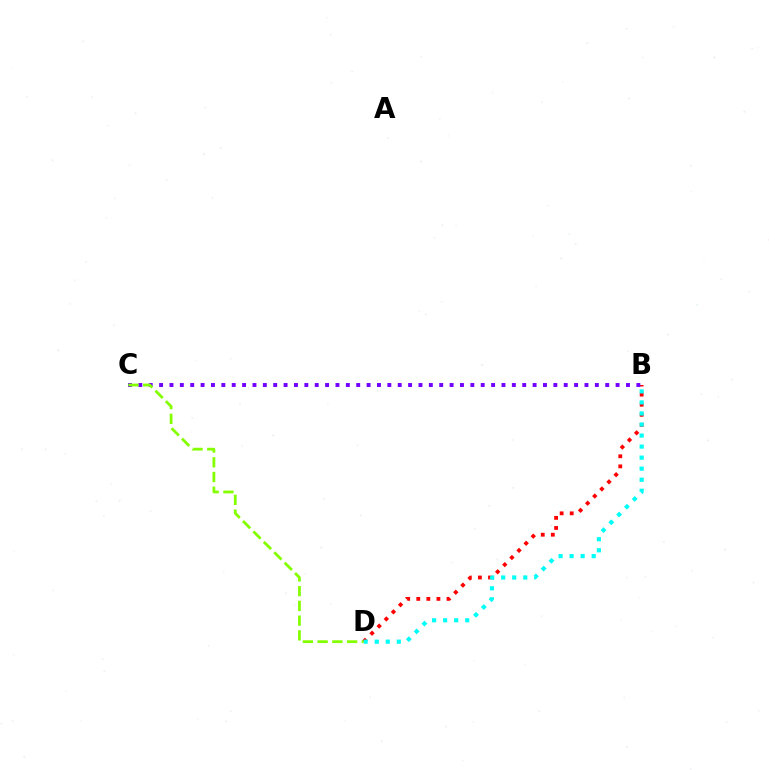{('B', 'D'): [{'color': '#ff0000', 'line_style': 'dotted', 'thickness': 2.74}, {'color': '#00fff6', 'line_style': 'dotted', 'thickness': 3.0}], ('B', 'C'): [{'color': '#7200ff', 'line_style': 'dotted', 'thickness': 2.82}], ('C', 'D'): [{'color': '#84ff00', 'line_style': 'dashed', 'thickness': 2.0}]}